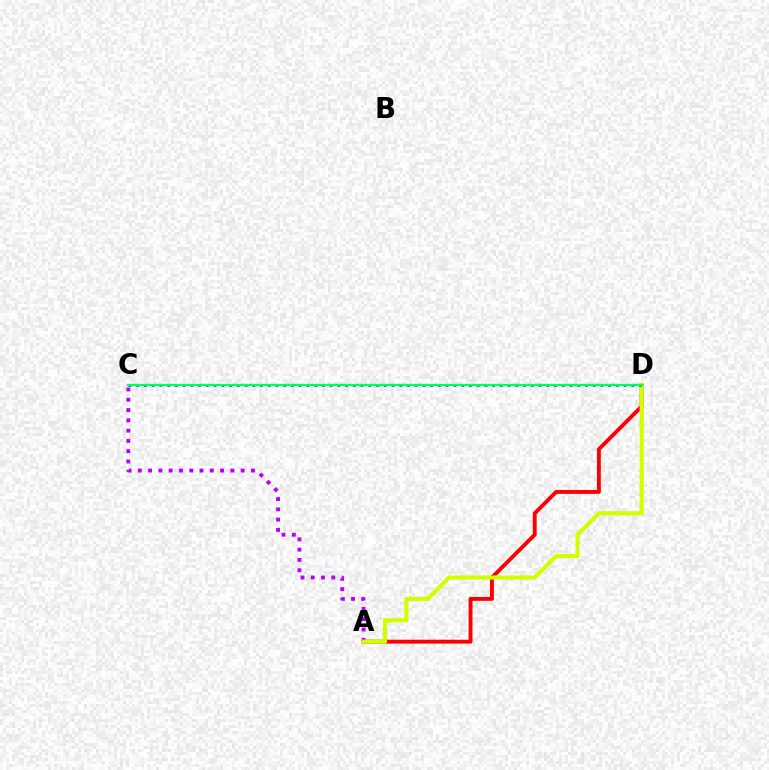{('A', 'D'): [{'color': '#ff0000', 'line_style': 'solid', 'thickness': 2.79}, {'color': '#d1ff00', 'line_style': 'solid', 'thickness': 2.98}], ('A', 'C'): [{'color': '#b900ff', 'line_style': 'dotted', 'thickness': 2.79}], ('C', 'D'): [{'color': '#0074ff', 'line_style': 'dotted', 'thickness': 2.1}, {'color': '#00ff5c', 'line_style': 'solid', 'thickness': 1.66}]}